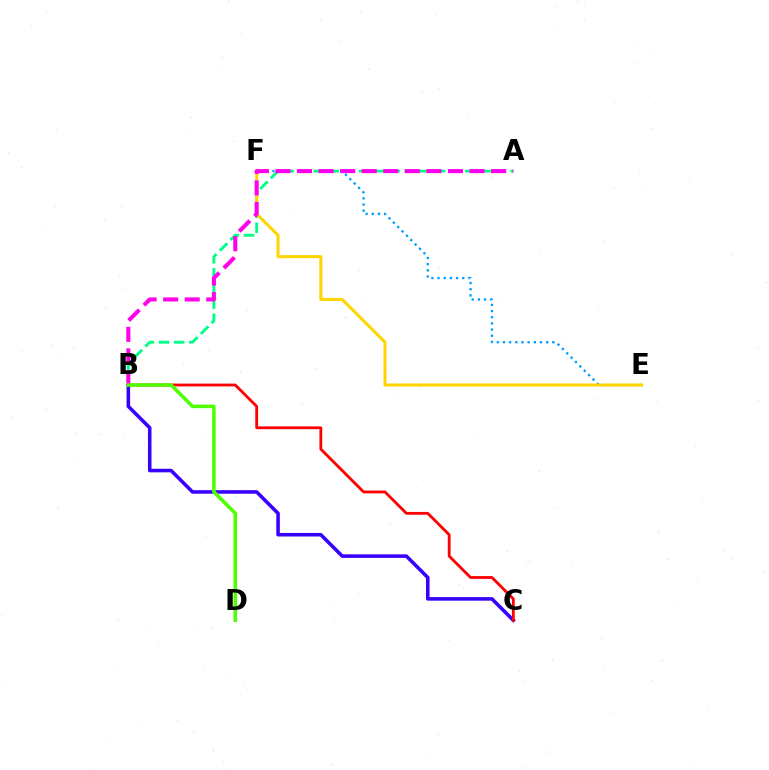{('E', 'F'): [{'color': '#009eff', 'line_style': 'dotted', 'thickness': 1.68}, {'color': '#ffd500', 'line_style': 'solid', 'thickness': 2.19}], ('A', 'B'): [{'color': '#00ff86', 'line_style': 'dashed', 'thickness': 2.06}, {'color': '#ff00ed', 'line_style': 'dashed', 'thickness': 2.93}], ('B', 'C'): [{'color': '#3700ff', 'line_style': 'solid', 'thickness': 2.56}, {'color': '#ff0000', 'line_style': 'solid', 'thickness': 2.03}], ('B', 'D'): [{'color': '#4fff00', 'line_style': 'solid', 'thickness': 2.55}]}